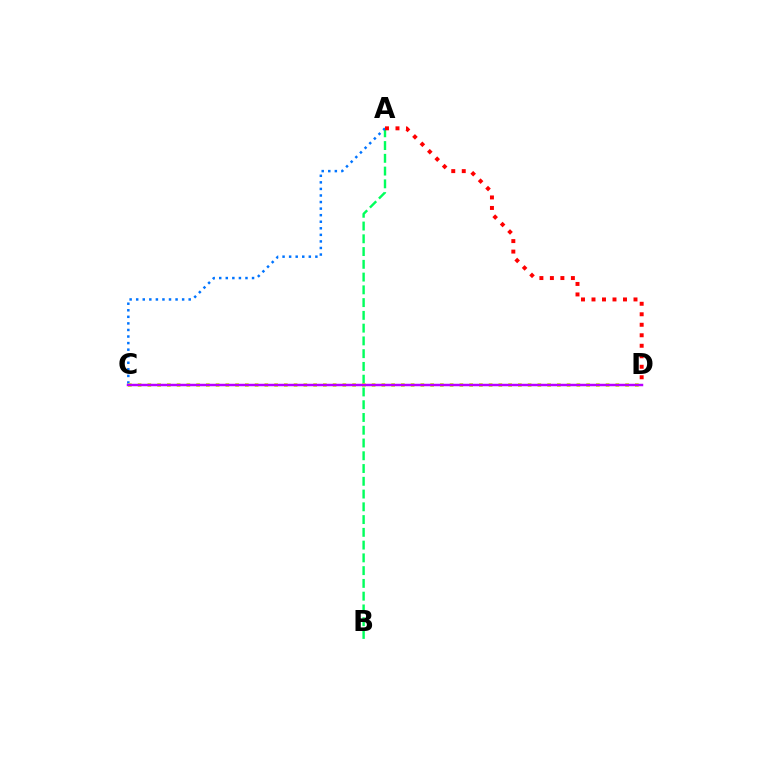{('A', 'B'): [{'color': '#00ff5c', 'line_style': 'dashed', 'thickness': 1.73}], ('A', 'C'): [{'color': '#0074ff', 'line_style': 'dotted', 'thickness': 1.78}], ('C', 'D'): [{'color': '#d1ff00', 'line_style': 'dotted', 'thickness': 2.65}, {'color': '#b900ff', 'line_style': 'solid', 'thickness': 1.78}], ('A', 'D'): [{'color': '#ff0000', 'line_style': 'dotted', 'thickness': 2.85}]}